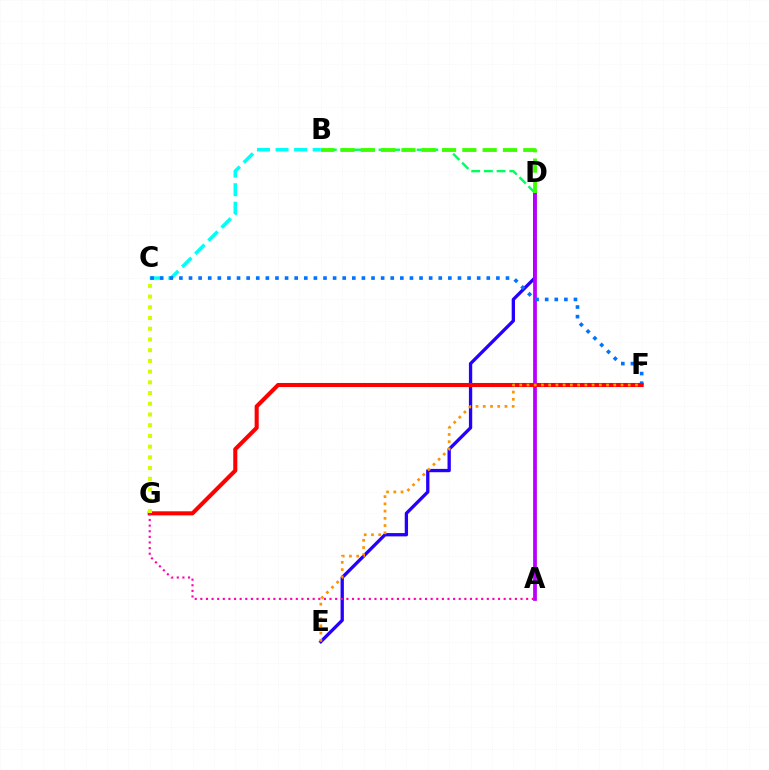{('D', 'E'): [{'color': '#2500ff', 'line_style': 'solid', 'thickness': 2.38}], ('B', 'D'): [{'color': '#00ff5c', 'line_style': 'dashed', 'thickness': 1.72}, {'color': '#3dff00', 'line_style': 'dashed', 'thickness': 2.76}], ('A', 'D'): [{'color': '#b900ff', 'line_style': 'solid', 'thickness': 2.7}], ('B', 'C'): [{'color': '#00fff6', 'line_style': 'dashed', 'thickness': 2.52}], ('C', 'F'): [{'color': '#0074ff', 'line_style': 'dotted', 'thickness': 2.61}], ('F', 'G'): [{'color': '#ff0000', 'line_style': 'solid', 'thickness': 2.93}], ('A', 'G'): [{'color': '#ff00ac', 'line_style': 'dotted', 'thickness': 1.53}], ('C', 'G'): [{'color': '#d1ff00', 'line_style': 'dotted', 'thickness': 2.91}], ('E', 'F'): [{'color': '#ff9400', 'line_style': 'dotted', 'thickness': 1.97}]}